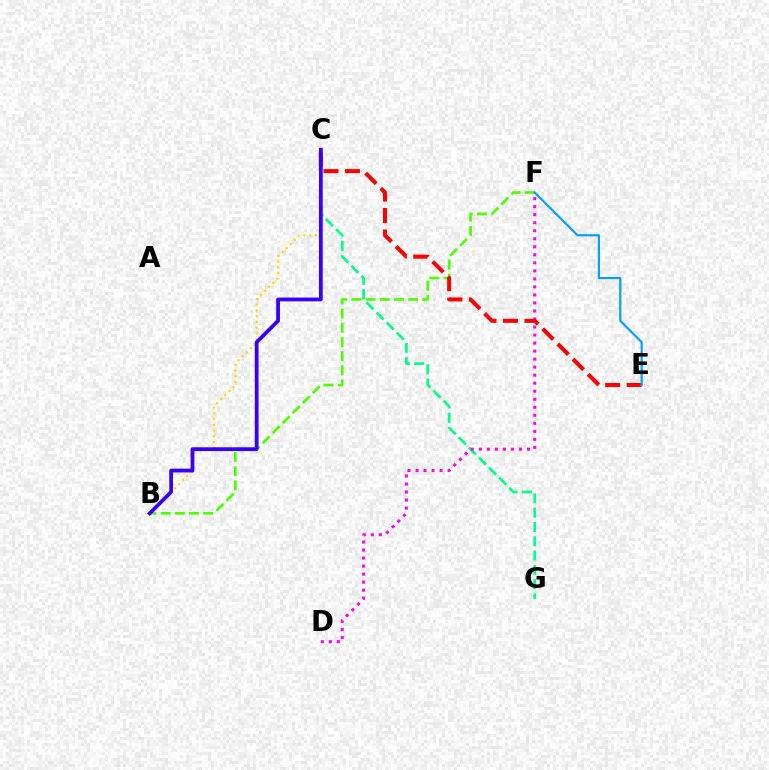{('B', 'F'): [{'color': '#4fff00', 'line_style': 'dashed', 'thickness': 1.93}], ('B', 'C'): [{'color': '#ffd500', 'line_style': 'dotted', 'thickness': 1.56}, {'color': '#3700ff', 'line_style': 'solid', 'thickness': 2.73}], ('C', 'G'): [{'color': '#00ff86', 'line_style': 'dashed', 'thickness': 1.94}], ('D', 'F'): [{'color': '#ff00ed', 'line_style': 'dotted', 'thickness': 2.18}], ('C', 'E'): [{'color': '#ff0000', 'line_style': 'dashed', 'thickness': 2.92}], ('E', 'F'): [{'color': '#009eff', 'line_style': 'solid', 'thickness': 1.54}]}